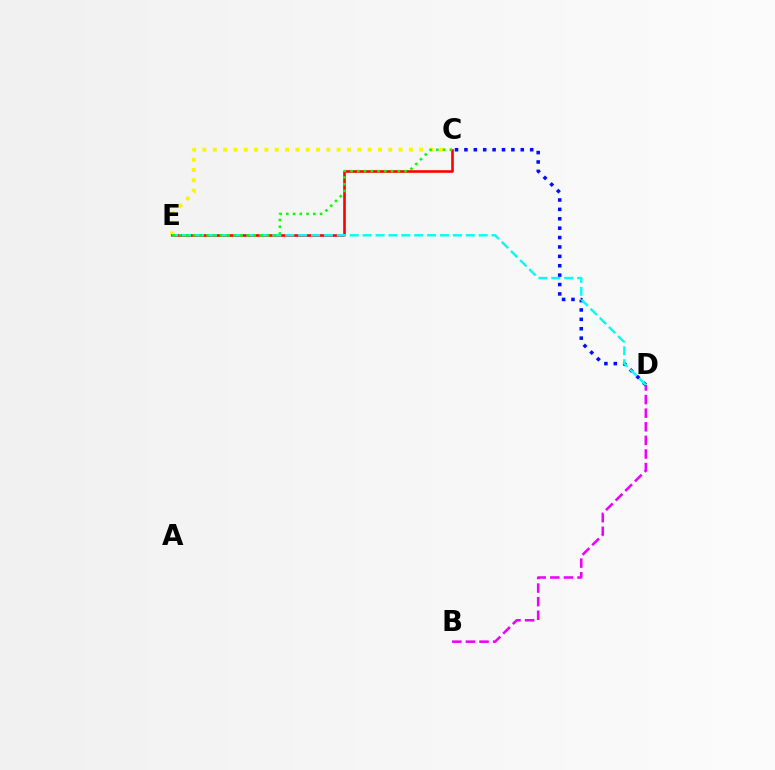{('C', 'E'): [{'color': '#fcf500', 'line_style': 'dotted', 'thickness': 2.8}, {'color': '#ff0000', 'line_style': 'solid', 'thickness': 1.89}, {'color': '#08ff00', 'line_style': 'dotted', 'thickness': 1.83}], ('B', 'D'): [{'color': '#ee00ff', 'line_style': 'dashed', 'thickness': 1.85}], ('C', 'D'): [{'color': '#0010ff', 'line_style': 'dotted', 'thickness': 2.55}], ('D', 'E'): [{'color': '#00fff6', 'line_style': 'dashed', 'thickness': 1.75}]}